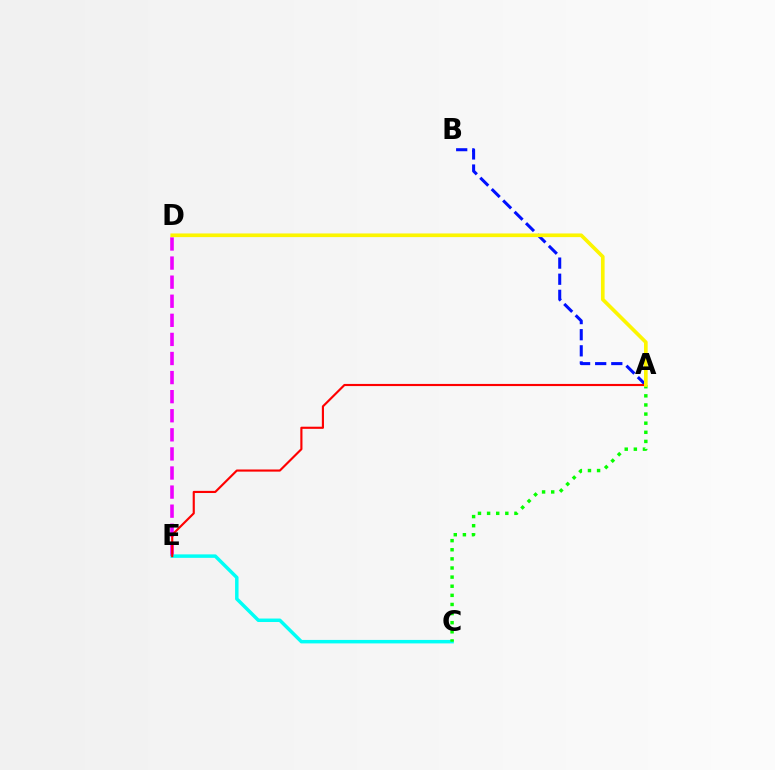{('A', 'B'): [{'color': '#0010ff', 'line_style': 'dashed', 'thickness': 2.19}], ('D', 'E'): [{'color': '#ee00ff', 'line_style': 'dashed', 'thickness': 2.59}], ('C', 'E'): [{'color': '#00fff6', 'line_style': 'solid', 'thickness': 2.5}], ('A', 'E'): [{'color': '#ff0000', 'line_style': 'solid', 'thickness': 1.54}], ('A', 'C'): [{'color': '#08ff00', 'line_style': 'dotted', 'thickness': 2.48}], ('A', 'D'): [{'color': '#fcf500', 'line_style': 'solid', 'thickness': 2.64}]}